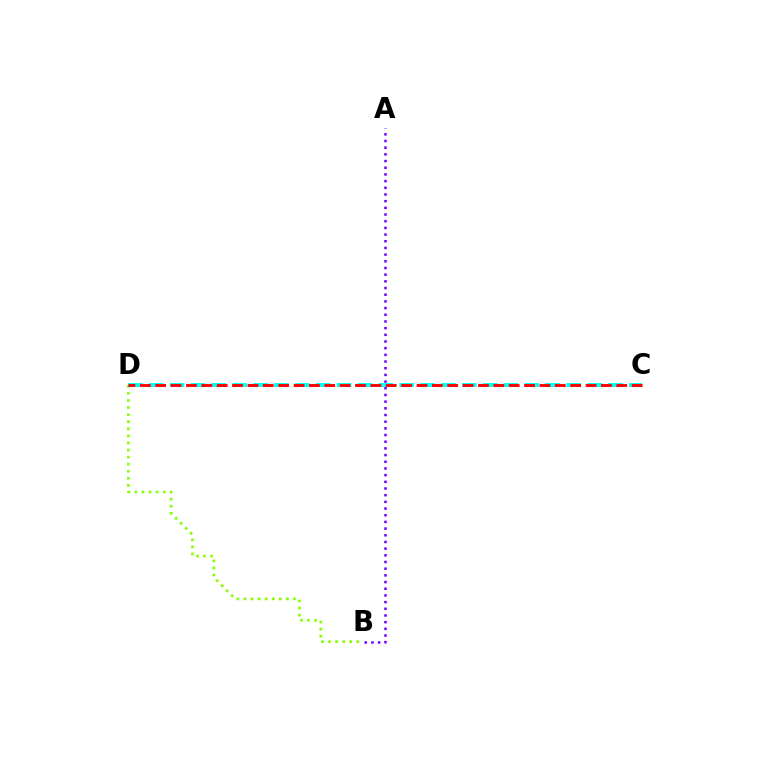{('B', 'D'): [{'color': '#84ff00', 'line_style': 'dotted', 'thickness': 1.92}], ('C', 'D'): [{'color': '#00fff6', 'line_style': 'dashed', 'thickness': 2.84}, {'color': '#ff0000', 'line_style': 'dashed', 'thickness': 2.09}], ('A', 'B'): [{'color': '#7200ff', 'line_style': 'dotted', 'thickness': 1.82}]}